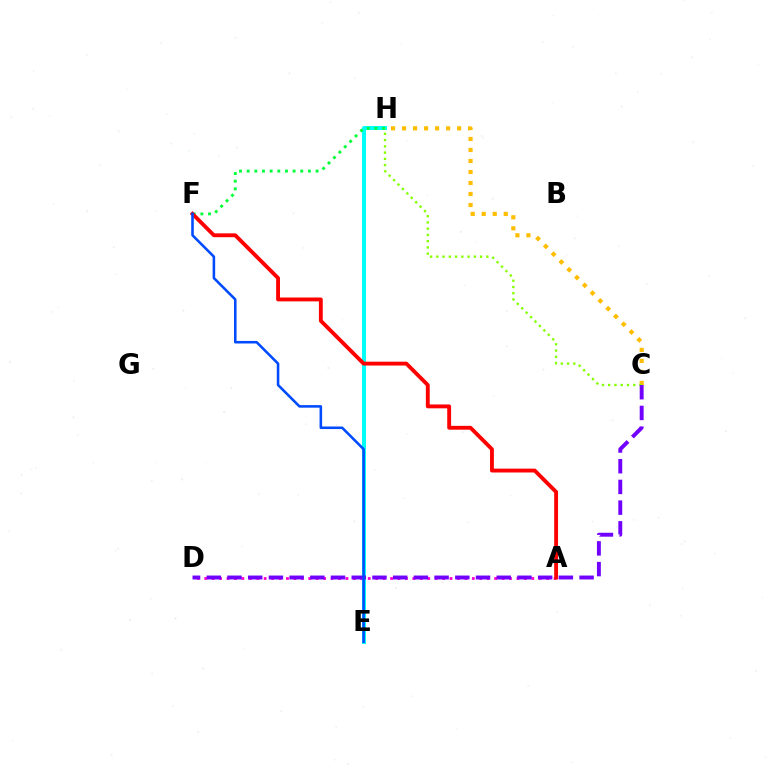{('C', 'H'): [{'color': '#ffbd00', 'line_style': 'dotted', 'thickness': 2.99}, {'color': '#84ff00', 'line_style': 'dotted', 'thickness': 1.7}], ('A', 'D'): [{'color': '#ff00cf', 'line_style': 'dotted', 'thickness': 2.02}], ('E', 'H'): [{'color': '#00fff6', 'line_style': 'solid', 'thickness': 2.88}], ('F', 'H'): [{'color': '#00ff39', 'line_style': 'dotted', 'thickness': 2.08}], ('C', 'D'): [{'color': '#7200ff', 'line_style': 'dashed', 'thickness': 2.81}], ('A', 'F'): [{'color': '#ff0000', 'line_style': 'solid', 'thickness': 2.78}], ('E', 'F'): [{'color': '#004bff', 'line_style': 'solid', 'thickness': 1.85}]}